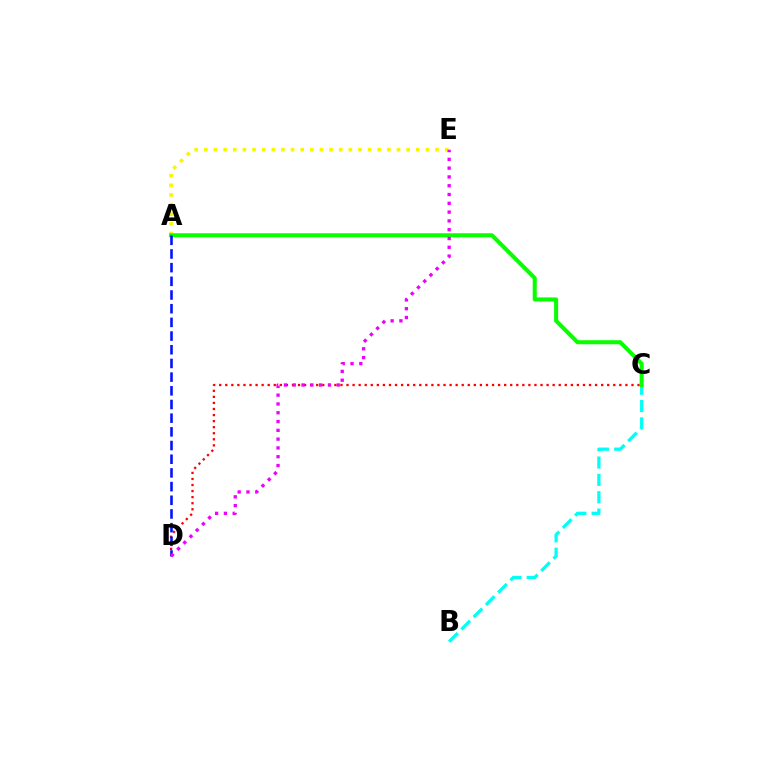{('A', 'E'): [{'color': '#fcf500', 'line_style': 'dotted', 'thickness': 2.62}], ('C', 'D'): [{'color': '#ff0000', 'line_style': 'dotted', 'thickness': 1.65}], ('B', 'C'): [{'color': '#00fff6', 'line_style': 'dashed', 'thickness': 2.36}], ('A', 'C'): [{'color': '#08ff00', 'line_style': 'solid', 'thickness': 2.91}], ('A', 'D'): [{'color': '#0010ff', 'line_style': 'dashed', 'thickness': 1.86}], ('D', 'E'): [{'color': '#ee00ff', 'line_style': 'dotted', 'thickness': 2.39}]}